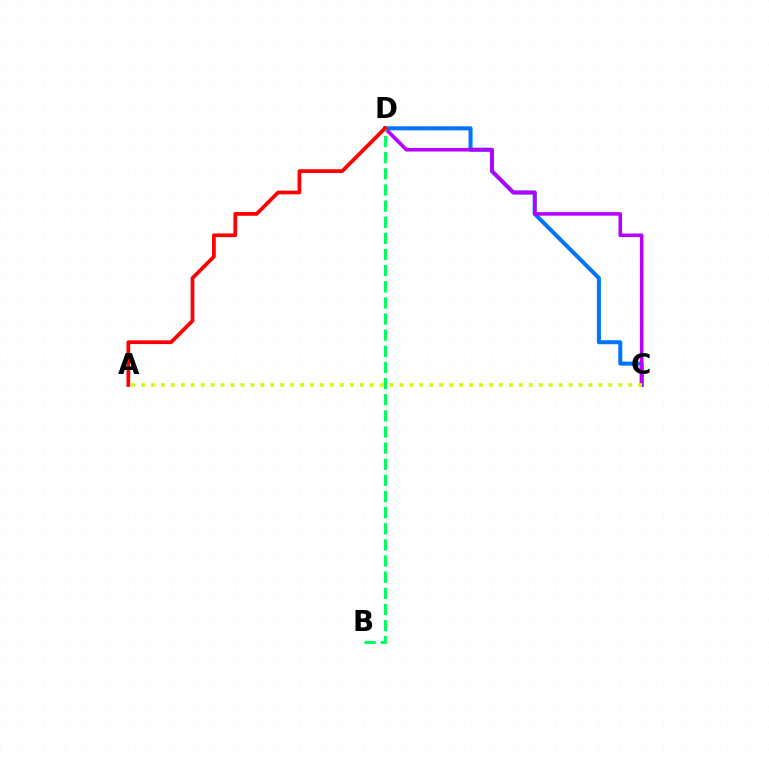{('C', 'D'): [{'color': '#0074ff', 'line_style': 'solid', 'thickness': 2.9}, {'color': '#b900ff', 'line_style': 'solid', 'thickness': 2.58}], ('B', 'D'): [{'color': '#00ff5c', 'line_style': 'dashed', 'thickness': 2.19}], ('A', 'D'): [{'color': '#ff0000', 'line_style': 'solid', 'thickness': 2.68}], ('A', 'C'): [{'color': '#d1ff00', 'line_style': 'dotted', 'thickness': 2.7}]}